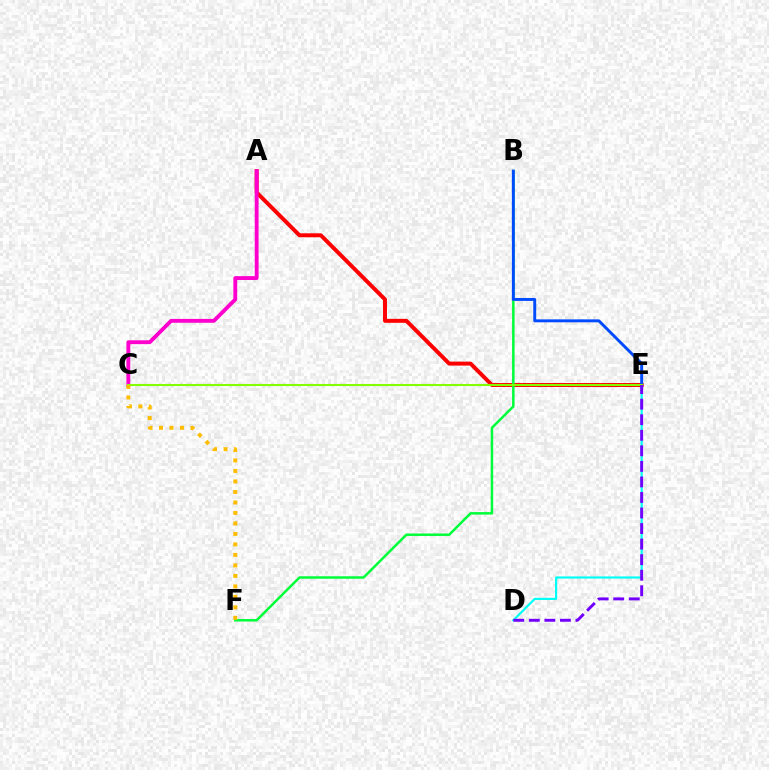{('A', 'E'): [{'color': '#ff0000', 'line_style': 'solid', 'thickness': 2.85}], ('D', 'E'): [{'color': '#00fff6', 'line_style': 'solid', 'thickness': 1.57}, {'color': '#7200ff', 'line_style': 'dashed', 'thickness': 2.11}], ('A', 'C'): [{'color': '#ff00cf', 'line_style': 'solid', 'thickness': 2.78}], ('B', 'F'): [{'color': '#00ff39', 'line_style': 'solid', 'thickness': 1.79}], ('B', 'E'): [{'color': '#004bff', 'line_style': 'solid', 'thickness': 2.12}], ('C', 'E'): [{'color': '#84ff00', 'line_style': 'solid', 'thickness': 1.51}], ('C', 'F'): [{'color': '#ffbd00', 'line_style': 'dotted', 'thickness': 2.85}]}